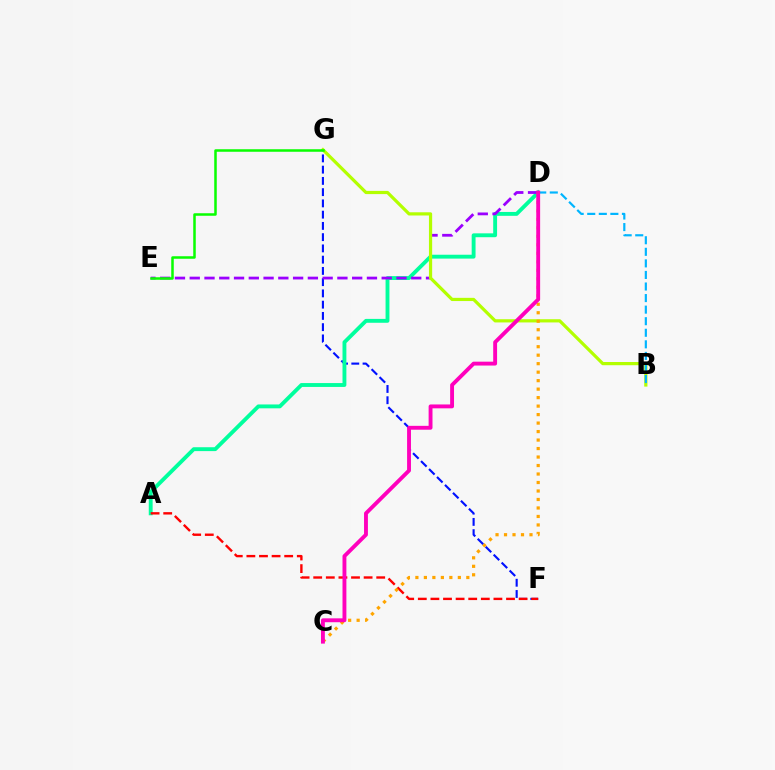{('F', 'G'): [{'color': '#0010ff', 'line_style': 'dashed', 'thickness': 1.53}], ('A', 'D'): [{'color': '#00ff9d', 'line_style': 'solid', 'thickness': 2.79}], ('D', 'E'): [{'color': '#9b00ff', 'line_style': 'dashed', 'thickness': 2.01}], ('B', 'G'): [{'color': '#b3ff00', 'line_style': 'solid', 'thickness': 2.31}], ('E', 'G'): [{'color': '#08ff00', 'line_style': 'solid', 'thickness': 1.81}], ('B', 'D'): [{'color': '#00b5ff', 'line_style': 'dashed', 'thickness': 1.57}], ('A', 'F'): [{'color': '#ff0000', 'line_style': 'dashed', 'thickness': 1.71}], ('C', 'D'): [{'color': '#ffa500', 'line_style': 'dotted', 'thickness': 2.31}, {'color': '#ff00bd', 'line_style': 'solid', 'thickness': 2.79}]}